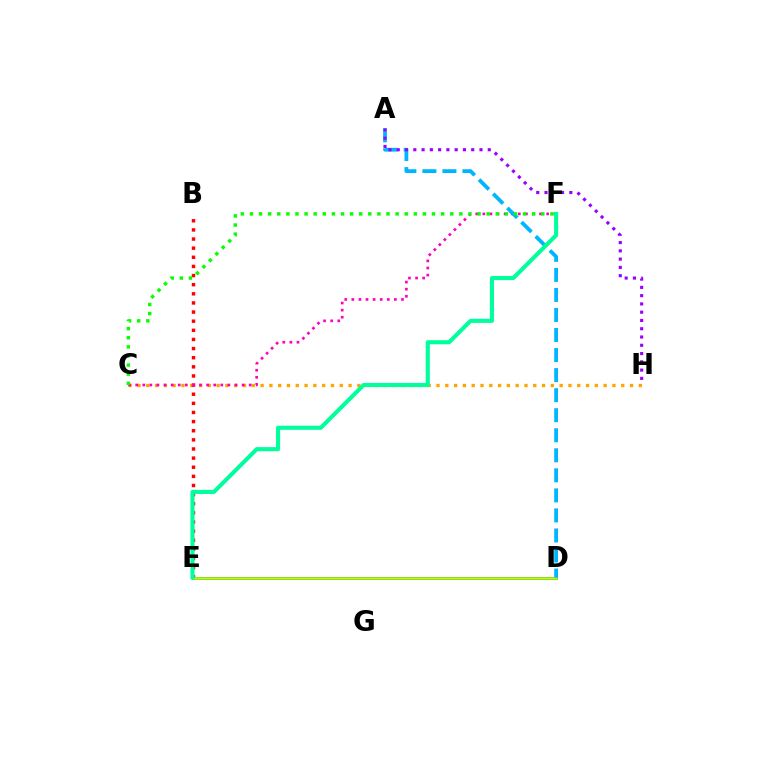{('C', 'H'): [{'color': '#ffa500', 'line_style': 'dotted', 'thickness': 2.39}], ('B', 'E'): [{'color': '#ff0000', 'line_style': 'dotted', 'thickness': 2.48}], ('C', 'F'): [{'color': '#ff00bd', 'line_style': 'dotted', 'thickness': 1.93}, {'color': '#08ff00', 'line_style': 'dotted', 'thickness': 2.47}], ('D', 'E'): [{'color': '#0010ff', 'line_style': 'solid', 'thickness': 2.07}, {'color': '#b3ff00', 'line_style': 'solid', 'thickness': 1.93}], ('A', 'D'): [{'color': '#00b5ff', 'line_style': 'dashed', 'thickness': 2.72}], ('A', 'H'): [{'color': '#9b00ff', 'line_style': 'dotted', 'thickness': 2.25}], ('E', 'F'): [{'color': '#00ff9d', 'line_style': 'solid', 'thickness': 2.95}]}